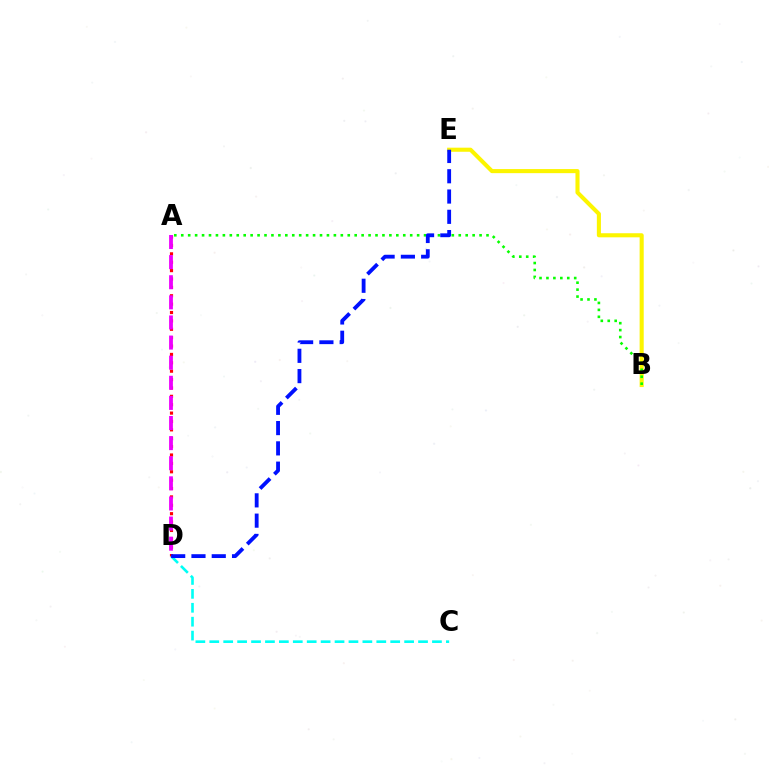{('B', 'E'): [{'color': '#fcf500', 'line_style': 'solid', 'thickness': 2.94}], ('C', 'D'): [{'color': '#00fff6', 'line_style': 'dashed', 'thickness': 1.89}], ('A', 'B'): [{'color': '#08ff00', 'line_style': 'dotted', 'thickness': 1.88}], ('A', 'D'): [{'color': '#ff0000', 'line_style': 'dotted', 'thickness': 2.28}, {'color': '#ee00ff', 'line_style': 'dashed', 'thickness': 2.73}], ('D', 'E'): [{'color': '#0010ff', 'line_style': 'dashed', 'thickness': 2.76}]}